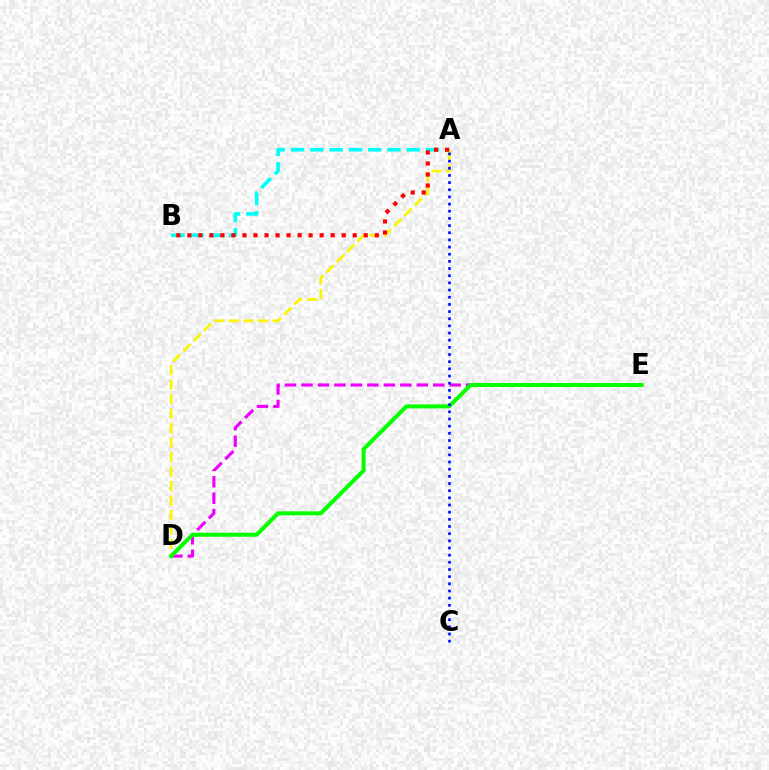{('D', 'E'): [{'color': '#ee00ff', 'line_style': 'dashed', 'thickness': 2.24}, {'color': '#08ff00', 'line_style': 'solid', 'thickness': 2.91}], ('A', 'B'): [{'color': '#00fff6', 'line_style': 'dashed', 'thickness': 2.62}, {'color': '#ff0000', 'line_style': 'dotted', 'thickness': 3.0}], ('A', 'D'): [{'color': '#fcf500', 'line_style': 'dashed', 'thickness': 1.97}], ('A', 'C'): [{'color': '#0010ff', 'line_style': 'dotted', 'thickness': 1.95}]}